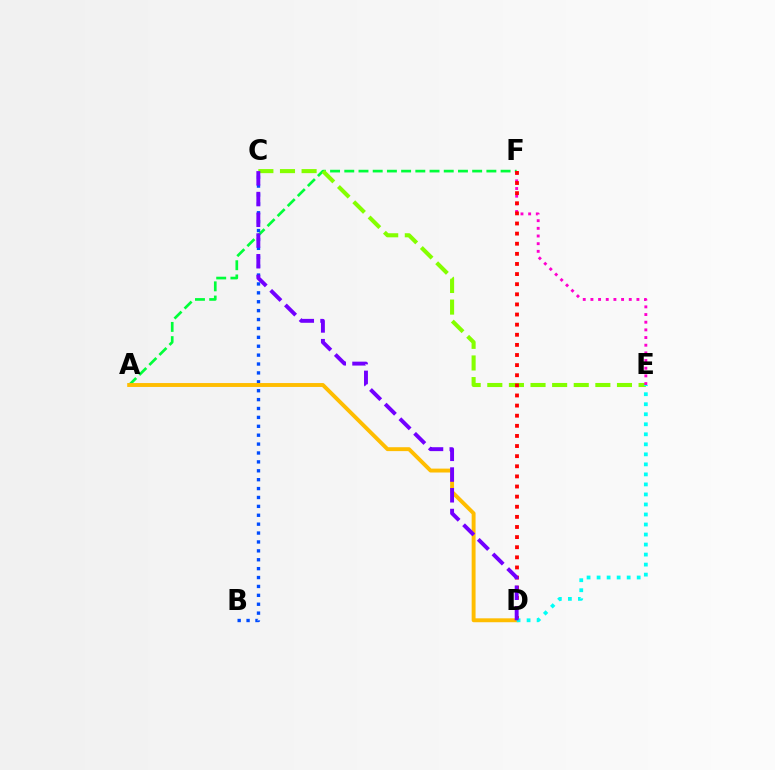{('A', 'F'): [{'color': '#00ff39', 'line_style': 'dashed', 'thickness': 1.93}], ('B', 'C'): [{'color': '#004bff', 'line_style': 'dotted', 'thickness': 2.42}], ('C', 'E'): [{'color': '#84ff00', 'line_style': 'dashed', 'thickness': 2.94}], ('E', 'F'): [{'color': '#ff00cf', 'line_style': 'dotted', 'thickness': 2.08}], ('A', 'D'): [{'color': '#ffbd00', 'line_style': 'solid', 'thickness': 2.81}], ('D', 'F'): [{'color': '#ff0000', 'line_style': 'dotted', 'thickness': 2.75}], ('D', 'E'): [{'color': '#00fff6', 'line_style': 'dotted', 'thickness': 2.72}], ('C', 'D'): [{'color': '#7200ff', 'line_style': 'dashed', 'thickness': 2.82}]}